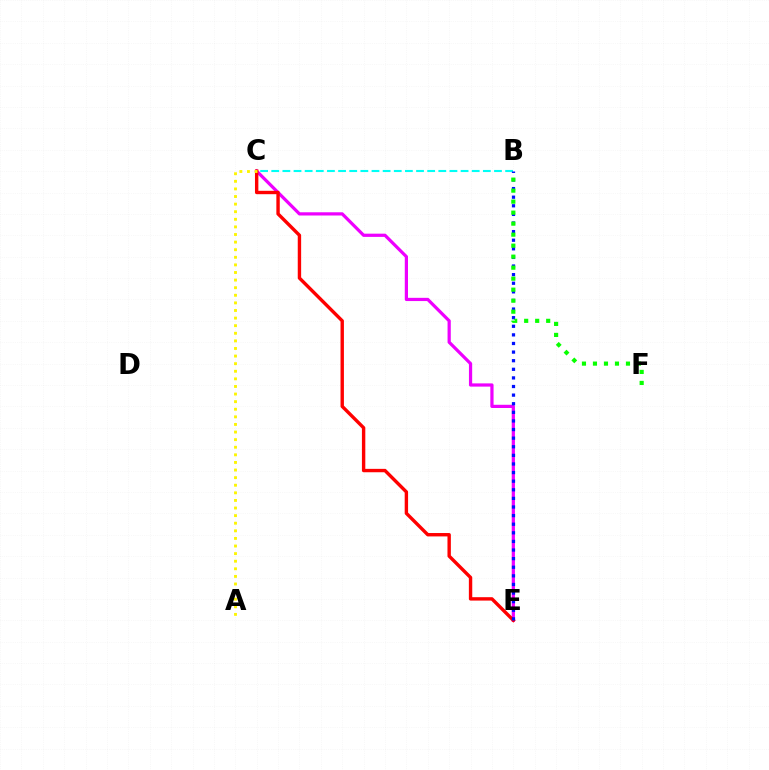{('C', 'E'): [{'color': '#ee00ff', 'line_style': 'solid', 'thickness': 2.32}, {'color': '#ff0000', 'line_style': 'solid', 'thickness': 2.44}], ('B', 'C'): [{'color': '#00fff6', 'line_style': 'dashed', 'thickness': 1.51}], ('B', 'E'): [{'color': '#0010ff', 'line_style': 'dotted', 'thickness': 2.34}], ('A', 'C'): [{'color': '#fcf500', 'line_style': 'dotted', 'thickness': 2.06}], ('B', 'F'): [{'color': '#08ff00', 'line_style': 'dotted', 'thickness': 2.99}]}